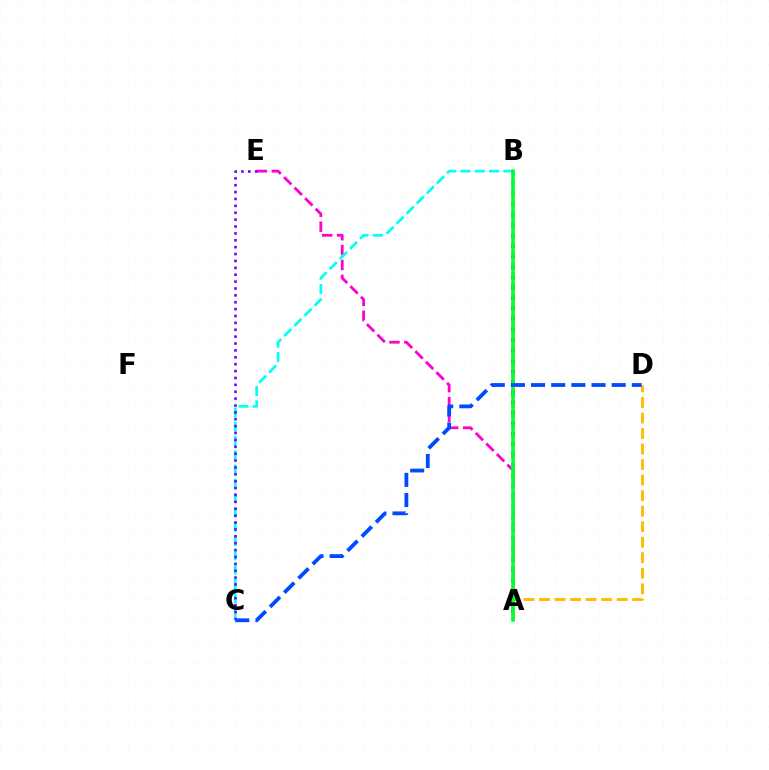{('A', 'E'): [{'color': '#ff00cf', 'line_style': 'dashed', 'thickness': 2.03}], ('A', 'B'): [{'color': '#ff0000', 'line_style': 'dotted', 'thickness': 2.84}, {'color': '#84ff00', 'line_style': 'dotted', 'thickness': 2.75}, {'color': '#00ff39', 'line_style': 'solid', 'thickness': 2.53}], ('A', 'D'): [{'color': '#ffbd00', 'line_style': 'dashed', 'thickness': 2.11}], ('B', 'C'): [{'color': '#00fff6', 'line_style': 'dashed', 'thickness': 1.94}], ('C', 'E'): [{'color': '#7200ff', 'line_style': 'dotted', 'thickness': 1.87}], ('C', 'D'): [{'color': '#004bff', 'line_style': 'dashed', 'thickness': 2.74}]}